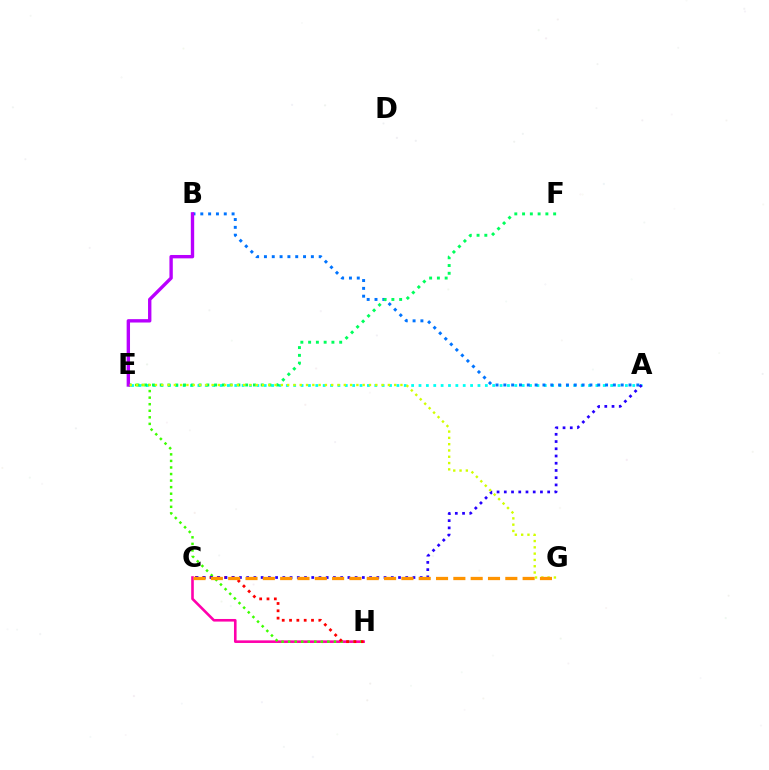{('C', 'H'): [{'color': '#ff00ac', 'line_style': 'solid', 'thickness': 1.88}, {'color': '#ff0000', 'line_style': 'dotted', 'thickness': 1.99}], ('A', 'E'): [{'color': '#00fff6', 'line_style': 'dotted', 'thickness': 2.0}], ('E', 'H'): [{'color': '#3dff00', 'line_style': 'dotted', 'thickness': 1.78}], ('A', 'B'): [{'color': '#0074ff', 'line_style': 'dotted', 'thickness': 2.13}], ('A', 'C'): [{'color': '#2500ff', 'line_style': 'dotted', 'thickness': 1.96}], ('E', 'F'): [{'color': '#00ff5c', 'line_style': 'dotted', 'thickness': 2.11}], ('B', 'E'): [{'color': '#b900ff', 'line_style': 'solid', 'thickness': 2.43}], ('E', 'G'): [{'color': '#d1ff00', 'line_style': 'dotted', 'thickness': 1.71}], ('C', 'G'): [{'color': '#ff9400', 'line_style': 'dashed', 'thickness': 2.35}]}